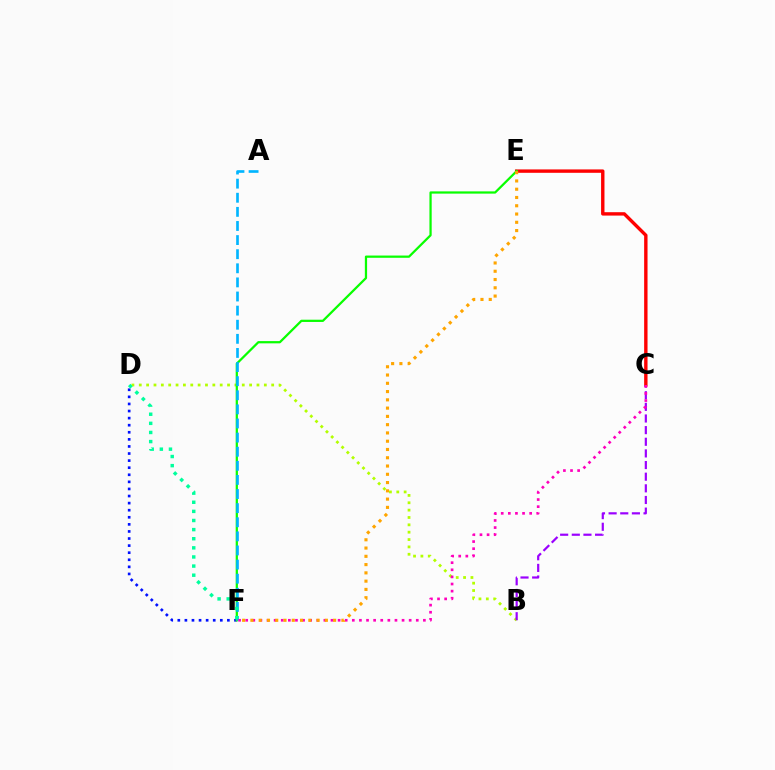{('D', 'F'): [{'color': '#0010ff', 'line_style': 'dotted', 'thickness': 1.92}, {'color': '#00ff9d', 'line_style': 'dotted', 'thickness': 2.48}], ('C', 'E'): [{'color': '#ff0000', 'line_style': 'solid', 'thickness': 2.44}], ('B', 'D'): [{'color': '#b3ff00', 'line_style': 'dotted', 'thickness': 2.0}], ('B', 'C'): [{'color': '#9b00ff', 'line_style': 'dashed', 'thickness': 1.58}], ('E', 'F'): [{'color': '#08ff00', 'line_style': 'solid', 'thickness': 1.62}, {'color': '#ffa500', 'line_style': 'dotted', 'thickness': 2.25}], ('A', 'F'): [{'color': '#00b5ff', 'line_style': 'dashed', 'thickness': 1.92}], ('C', 'F'): [{'color': '#ff00bd', 'line_style': 'dotted', 'thickness': 1.93}]}